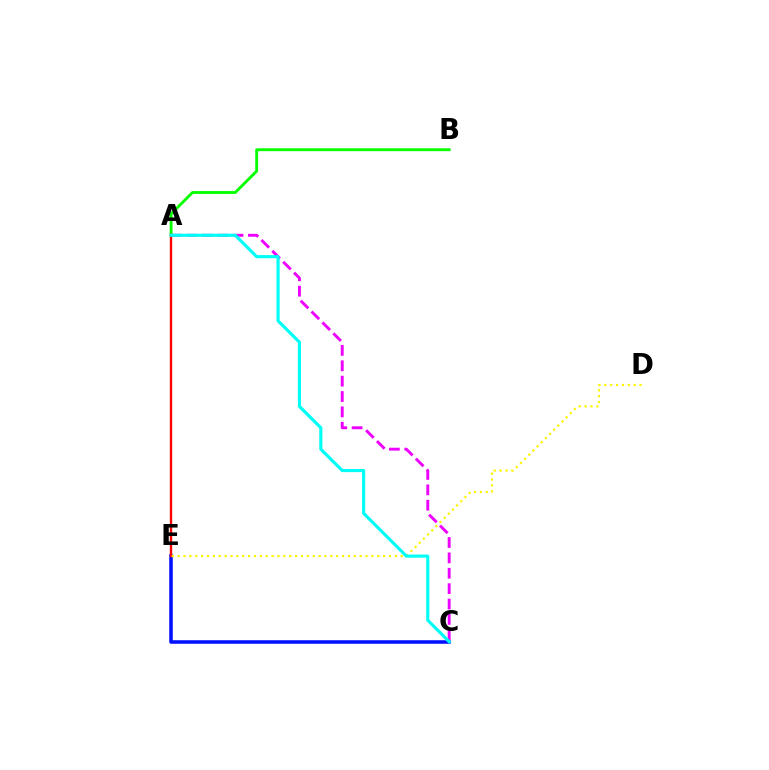{('C', 'E'): [{'color': '#0010ff', 'line_style': 'solid', 'thickness': 2.55}], ('A', 'B'): [{'color': '#08ff00', 'line_style': 'solid', 'thickness': 2.07}], ('A', 'C'): [{'color': '#ee00ff', 'line_style': 'dashed', 'thickness': 2.09}, {'color': '#00fff6', 'line_style': 'solid', 'thickness': 2.26}], ('A', 'E'): [{'color': '#ff0000', 'line_style': 'solid', 'thickness': 1.69}], ('D', 'E'): [{'color': '#fcf500', 'line_style': 'dotted', 'thickness': 1.6}]}